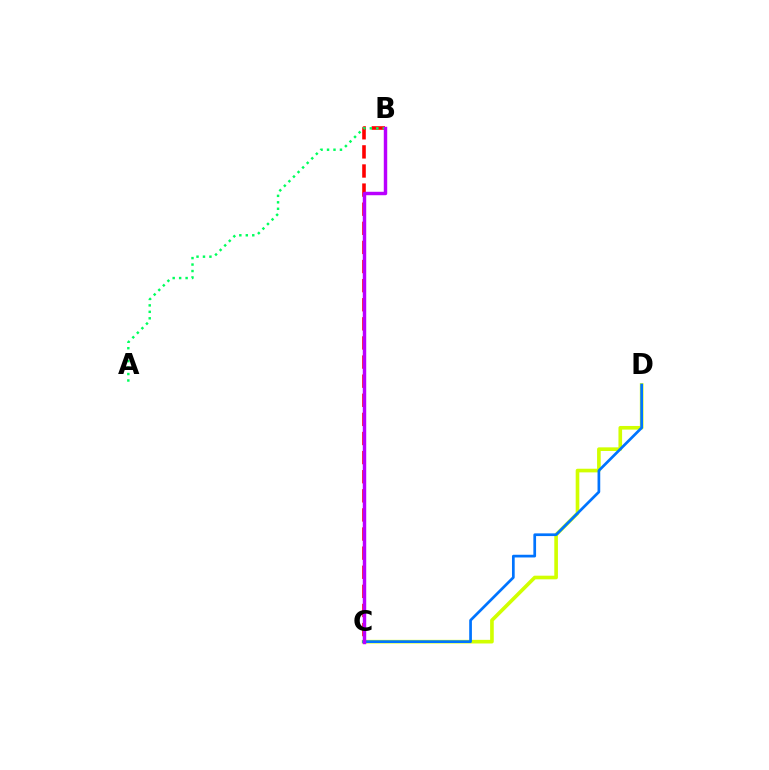{('B', 'C'): [{'color': '#ff0000', 'line_style': 'dashed', 'thickness': 2.6}, {'color': '#b900ff', 'line_style': 'solid', 'thickness': 2.48}], ('C', 'D'): [{'color': '#d1ff00', 'line_style': 'solid', 'thickness': 2.62}, {'color': '#0074ff', 'line_style': 'solid', 'thickness': 1.95}], ('A', 'B'): [{'color': '#00ff5c', 'line_style': 'dotted', 'thickness': 1.76}]}